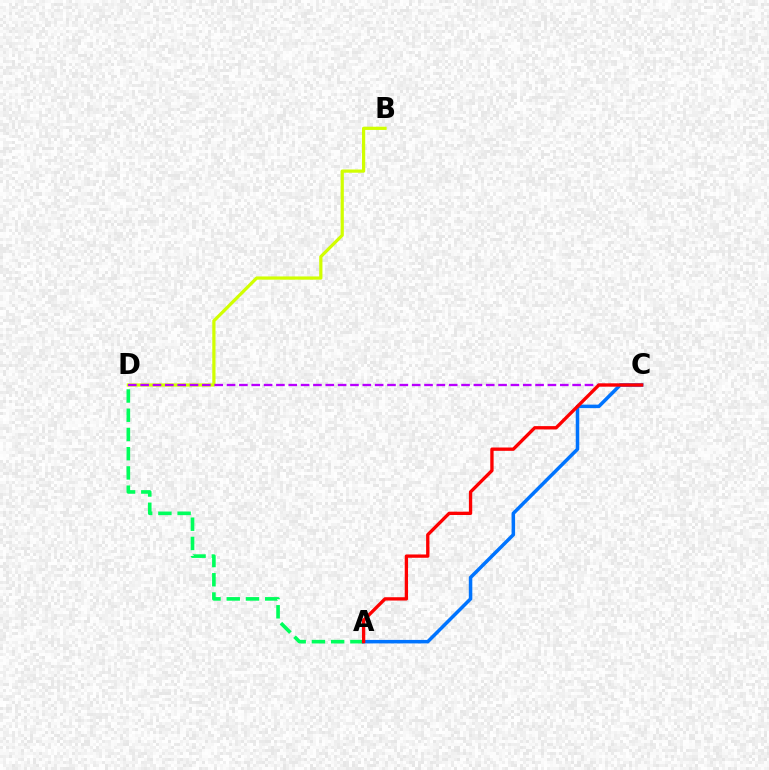{('A', 'D'): [{'color': '#00ff5c', 'line_style': 'dashed', 'thickness': 2.61}], ('B', 'D'): [{'color': '#d1ff00', 'line_style': 'solid', 'thickness': 2.32}], ('A', 'C'): [{'color': '#0074ff', 'line_style': 'solid', 'thickness': 2.53}, {'color': '#ff0000', 'line_style': 'solid', 'thickness': 2.39}], ('C', 'D'): [{'color': '#b900ff', 'line_style': 'dashed', 'thickness': 1.68}]}